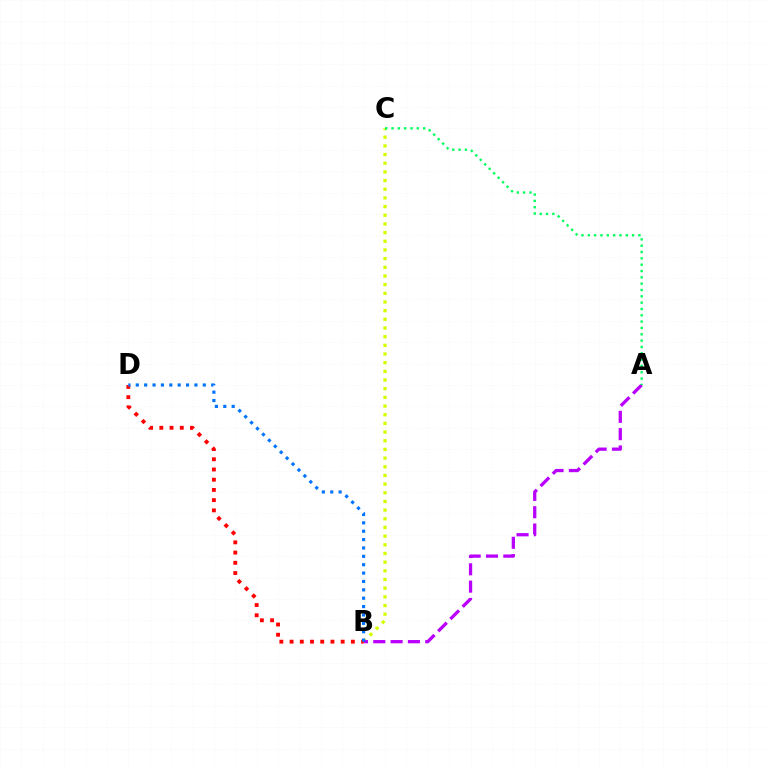{('B', 'C'): [{'color': '#d1ff00', 'line_style': 'dotted', 'thickness': 2.36}], ('A', 'B'): [{'color': '#b900ff', 'line_style': 'dashed', 'thickness': 2.35}], ('A', 'C'): [{'color': '#00ff5c', 'line_style': 'dotted', 'thickness': 1.72}], ('B', 'D'): [{'color': '#ff0000', 'line_style': 'dotted', 'thickness': 2.78}, {'color': '#0074ff', 'line_style': 'dotted', 'thickness': 2.28}]}